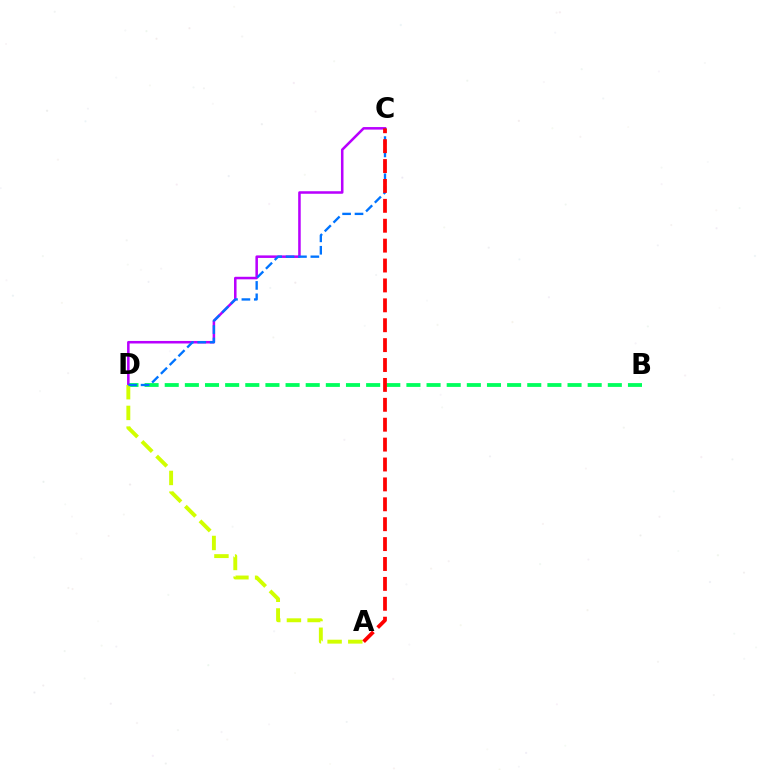{('B', 'D'): [{'color': '#00ff5c', 'line_style': 'dashed', 'thickness': 2.74}], ('C', 'D'): [{'color': '#b900ff', 'line_style': 'solid', 'thickness': 1.83}, {'color': '#0074ff', 'line_style': 'dashed', 'thickness': 1.68}], ('A', 'D'): [{'color': '#d1ff00', 'line_style': 'dashed', 'thickness': 2.81}], ('A', 'C'): [{'color': '#ff0000', 'line_style': 'dashed', 'thickness': 2.7}]}